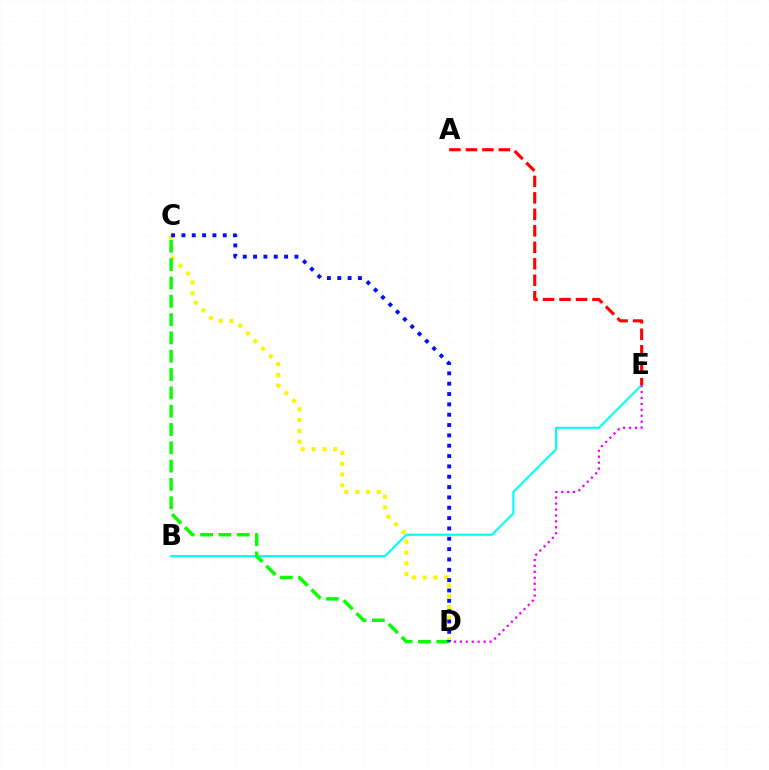{('B', 'E'): [{'color': '#00fff6', 'line_style': 'solid', 'thickness': 1.53}], ('C', 'D'): [{'color': '#fcf500', 'line_style': 'dotted', 'thickness': 2.94}, {'color': '#08ff00', 'line_style': 'dashed', 'thickness': 2.49}, {'color': '#0010ff', 'line_style': 'dotted', 'thickness': 2.81}], ('A', 'E'): [{'color': '#ff0000', 'line_style': 'dashed', 'thickness': 2.24}], ('D', 'E'): [{'color': '#ee00ff', 'line_style': 'dotted', 'thickness': 1.61}]}